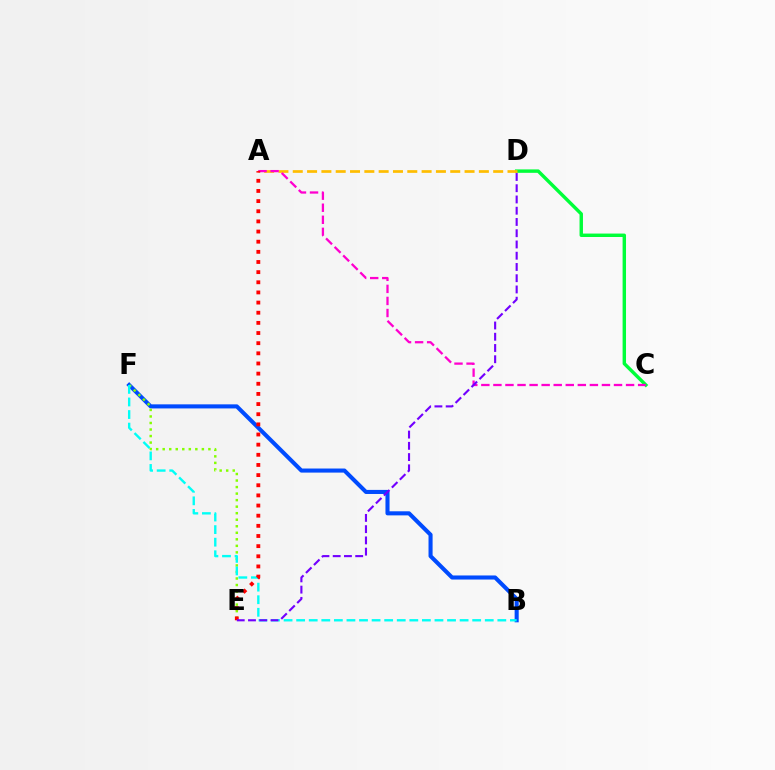{('C', 'D'): [{'color': '#00ff39', 'line_style': 'solid', 'thickness': 2.47}], ('B', 'F'): [{'color': '#004bff', 'line_style': 'solid', 'thickness': 2.93}, {'color': '#00fff6', 'line_style': 'dashed', 'thickness': 1.71}], ('E', 'F'): [{'color': '#84ff00', 'line_style': 'dotted', 'thickness': 1.77}], ('A', 'D'): [{'color': '#ffbd00', 'line_style': 'dashed', 'thickness': 1.94}], ('A', 'C'): [{'color': '#ff00cf', 'line_style': 'dashed', 'thickness': 1.64}], ('A', 'E'): [{'color': '#ff0000', 'line_style': 'dotted', 'thickness': 2.76}], ('D', 'E'): [{'color': '#7200ff', 'line_style': 'dashed', 'thickness': 1.53}]}